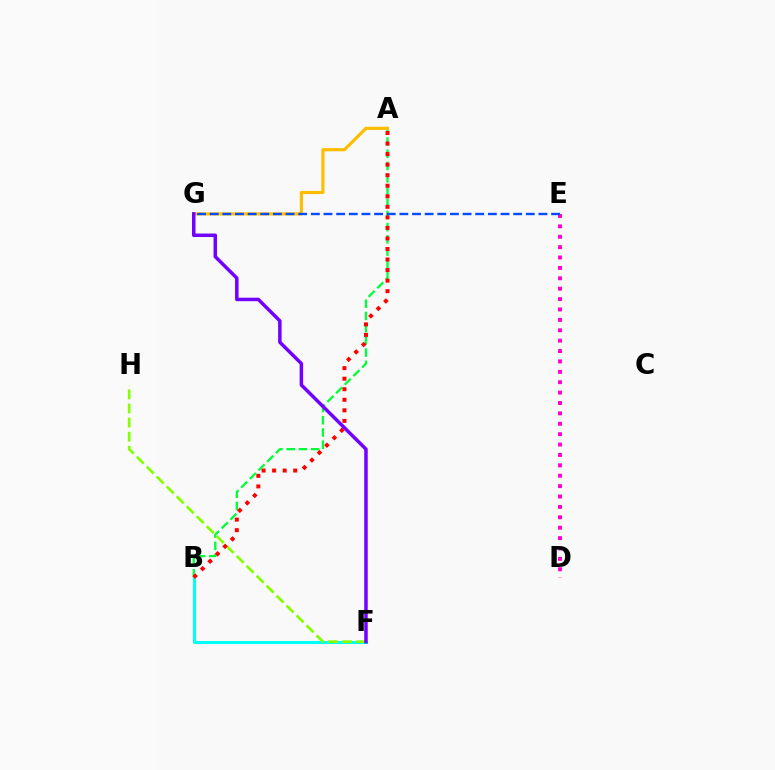{('B', 'F'): [{'color': '#00fff6', 'line_style': 'solid', 'thickness': 2.19}], ('A', 'B'): [{'color': '#00ff39', 'line_style': 'dashed', 'thickness': 1.66}, {'color': '#ff0000', 'line_style': 'dotted', 'thickness': 2.86}], ('F', 'H'): [{'color': '#84ff00', 'line_style': 'dashed', 'thickness': 1.91}], ('A', 'G'): [{'color': '#ffbd00', 'line_style': 'solid', 'thickness': 2.27}], ('D', 'E'): [{'color': '#ff00cf', 'line_style': 'dotted', 'thickness': 2.82}], ('F', 'G'): [{'color': '#7200ff', 'line_style': 'solid', 'thickness': 2.51}], ('E', 'G'): [{'color': '#004bff', 'line_style': 'dashed', 'thickness': 1.72}]}